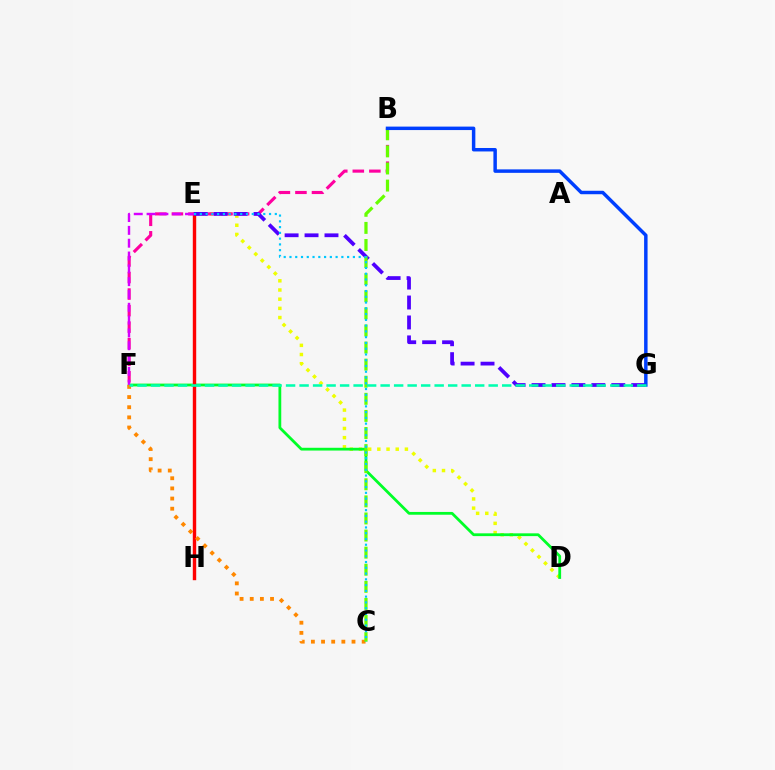{('D', 'E'): [{'color': '#eeff00', 'line_style': 'dotted', 'thickness': 2.5}], ('D', 'F'): [{'color': '#00ff27', 'line_style': 'solid', 'thickness': 2.01}], ('E', 'H'): [{'color': '#ff0000', 'line_style': 'solid', 'thickness': 2.45}], ('B', 'F'): [{'color': '#ff00a0', 'line_style': 'dashed', 'thickness': 2.25}], ('E', 'G'): [{'color': '#4f00ff', 'line_style': 'dashed', 'thickness': 2.71}], ('C', 'F'): [{'color': '#ff8800', 'line_style': 'dotted', 'thickness': 2.76}], ('E', 'F'): [{'color': '#d600ff', 'line_style': 'dashed', 'thickness': 1.74}], ('B', 'C'): [{'color': '#66ff00', 'line_style': 'dashed', 'thickness': 2.32}], ('B', 'G'): [{'color': '#003fff', 'line_style': 'solid', 'thickness': 2.49}], ('C', 'E'): [{'color': '#00c7ff', 'line_style': 'dotted', 'thickness': 1.57}], ('F', 'G'): [{'color': '#00ffaf', 'line_style': 'dashed', 'thickness': 1.84}]}